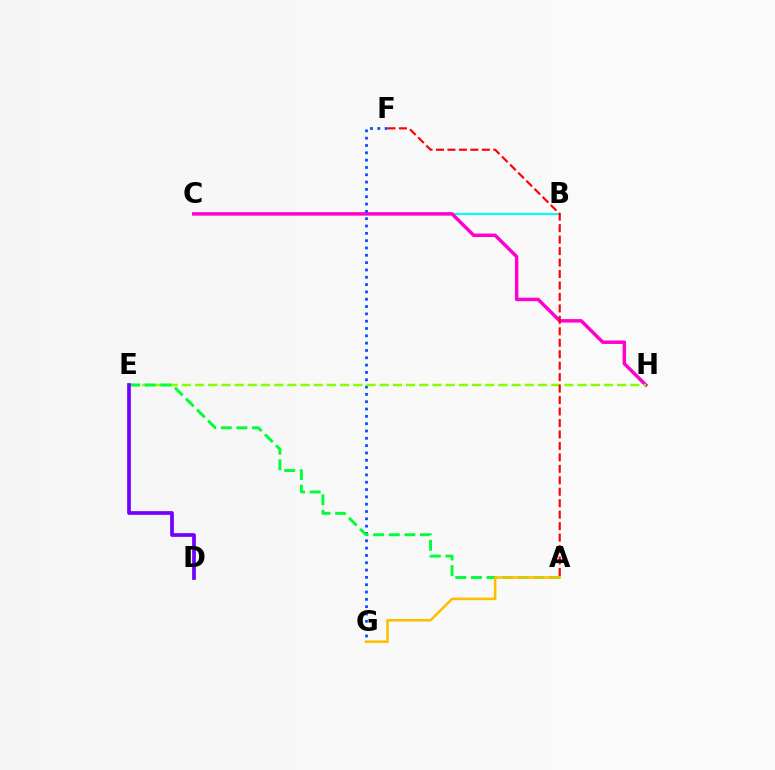{('B', 'C'): [{'color': '#00fff6', 'line_style': 'solid', 'thickness': 1.51}], ('C', 'H'): [{'color': '#ff00cf', 'line_style': 'solid', 'thickness': 2.49}], ('F', 'G'): [{'color': '#004bff', 'line_style': 'dotted', 'thickness': 1.99}], ('E', 'H'): [{'color': '#84ff00', 'line_style': 'dashed', 'thickness': 1.79}], ('A', 'E'): [{'color': '#00ff39', 'line_style': 'dashed', 'thickness': 2.12}], ('A', 'G'): [{'color': '#ffbd00', 'line_style': 'solid', 'thickness': 1.83}], ('D', 'E'): [{'color': '#7200ff', 'line_style': 'solid', 'thickness': 2.67}], ('A', 'F'): [{'color': '#ff0000', 'line_style': 'dashed', 'thickness': 1.56}]}